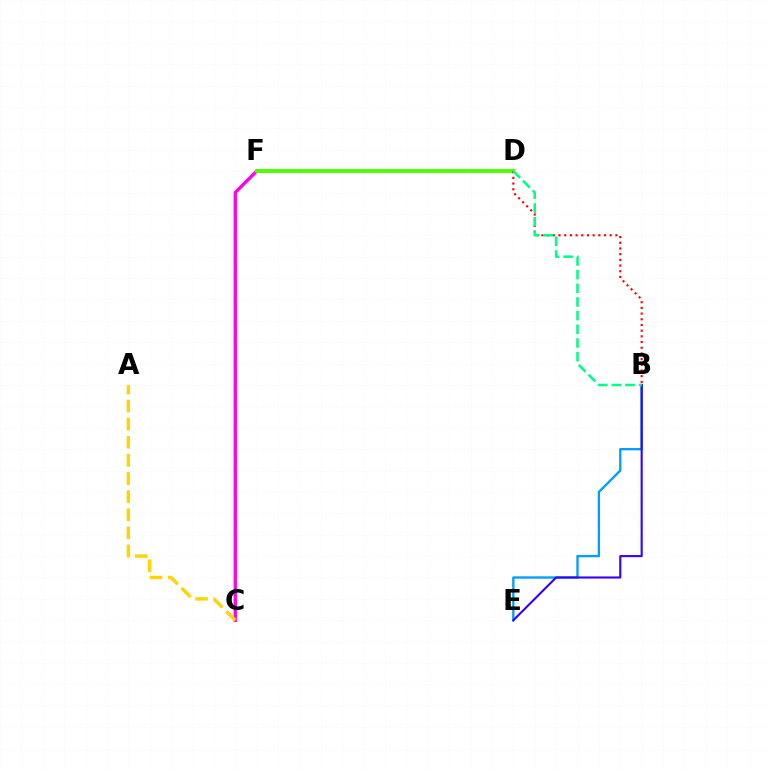{('C', 'F'): [{'color': '#ff00ed', 'line_style': 'solid', 'thickness': 2.38}], ('B', 'E'): [{'color': '#009eff', 'line_style': 'solid', 'thickness': 1.68}, {'color': '#3700ff', 'line_style': 'solid', 'thickness': 1.53}], ('A', 'C'): [{'color': '#ffd500', 'line_style': 'dashed', 'thickness': 2.46}], ('D', 'F'): [{'color': '#4fff00', 'line_style': 'solid', 'thickness': 2.82}], ('B', 'D'): [{'color': '#ff0000', 'line_style': 'dotted', 'thickness': 1.55}, {'color': '#00ff86', 'line_style': 'dashed', 'thickness': 1.86}]}